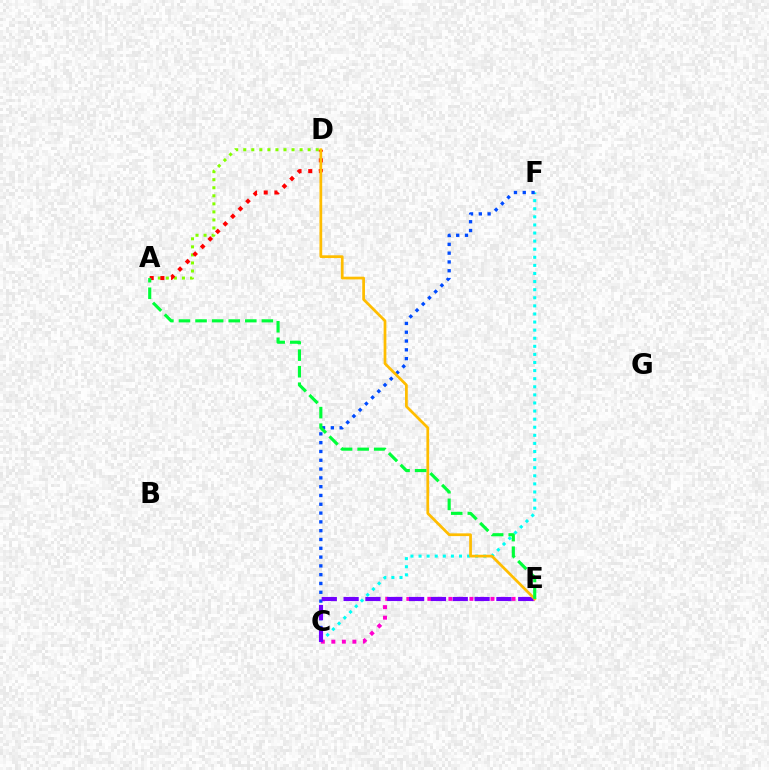{('C', 'F'): [{'color': '#00fff6', 'line_style': 'dotted', 'thickness': 2.2}, {'color': '#004bff', 'line_style': 'dotted', 'thickness': 2.39}], ('A', 'D'): [{'color': '#84ff00', 'line_style': 'dotted', 'thickness': 2.19}, {'color': '#ff0000', 'line_style': 'dotted', 'thickness': 2.9}], ('C', 'E'): [{'color': '#ff00cf', 'line_style': 'dotted', 'thickness': 2.86}, {'color': '#7200ff', 'line_style': 'dashed', 'thickness': 2.97}], ('D', 'E'): [{'color': '#ffbd00', 'line_style': 'solid', 'thickness': 1.97}], ('A', 'E'): [{'color': '#00ff39', 'line_style': 'dashed', 'thickness': 2.25}]}